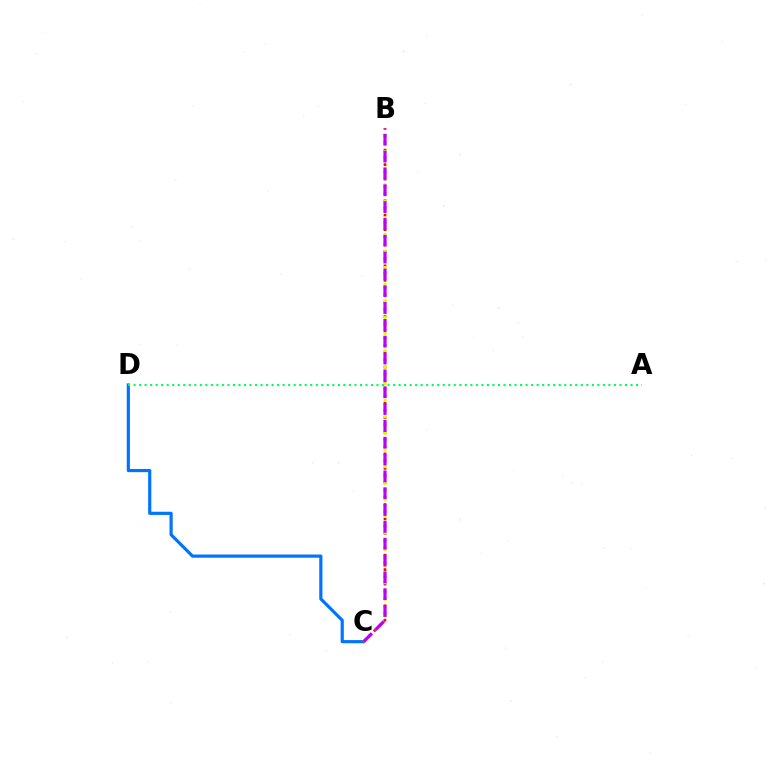{('C', 'D'): [{'color': '#0074ff', 'line_style': 'solid', 'thickness': 2.29}], ('B', 'C'): [{'color': '#ff0000', 'line_style': 'dotted', 'thickness': 1.97}, {'color': '#d1ff00', 'line_style': 'dotted', 'thickness': 2.25}, {'color': '#b900ff', 'line_style': 'dashed', 'thickness': 2.29}], ('A', 'D'): [{'color': '#00ff5c', 'line_style': 'dotted', 'thickness': 1.5}]}